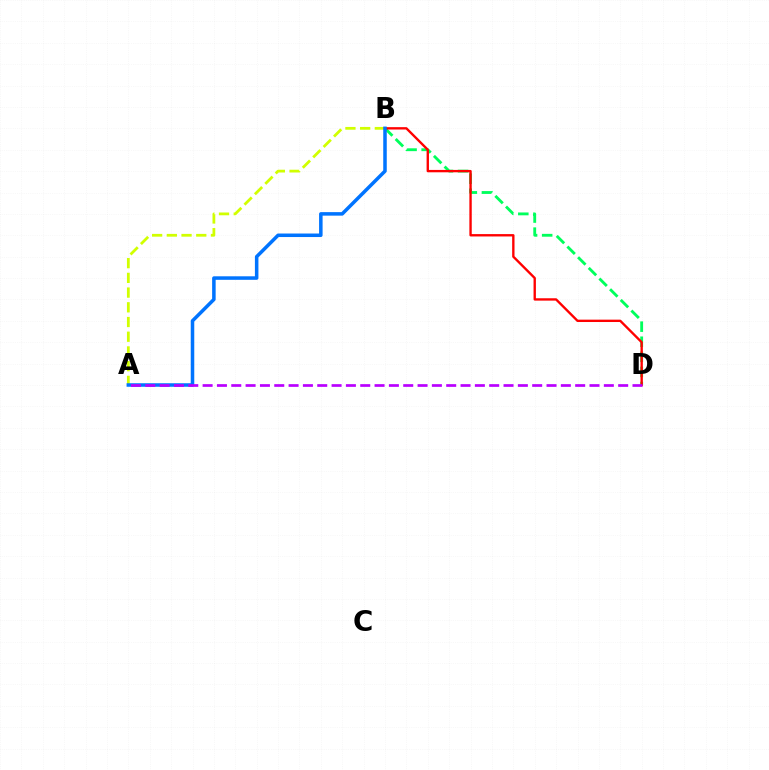{('B', 'D'): [{'color': '#00ff5c', 'line_style': 'dashed', 'thickness': 2.05}, {'color': '#ff0000', 'line_style': 'solid', 'thickness': 1.7}], ('A', 'B'): [{'color': '#d1ff00', 'line_style': 'dashed', 'thickness': 2.0}, {'color': '#0074ff', 'line_style': 'solid', 'thickness': 2.54}], ('A', 'D'): [{'color': '#b900ff', 'line_style': 'dashed', 'thickness': 1.95}]}